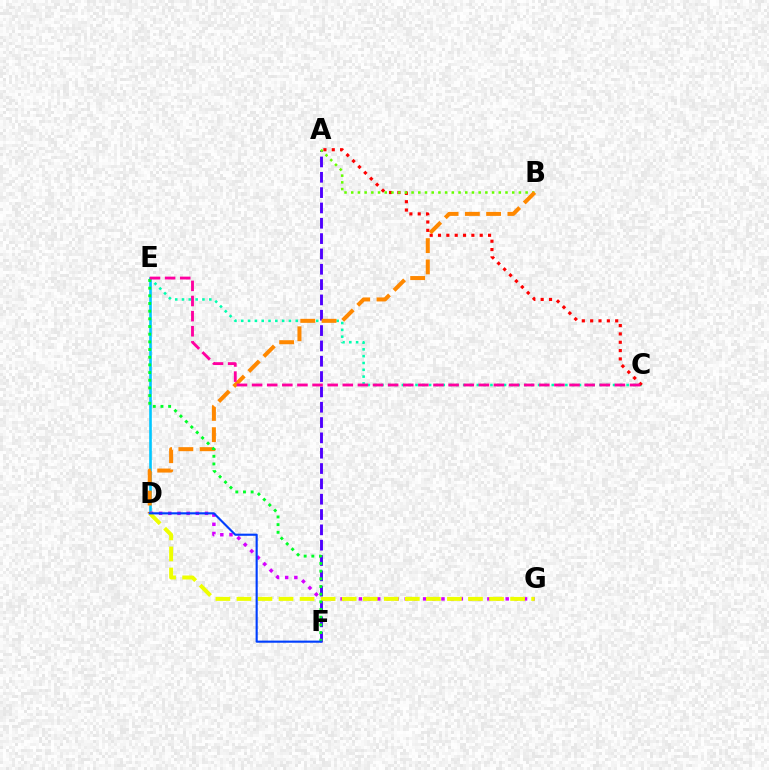{('A', 'F'): [{'color': '#4f00ff', 'line_style': 'dashed', 'thickness': 2.08}], ('C', 'E'): [{'color': '#00ffaf', 'line_style': 'dotted', 'thickness': 1.85}, {'color': '#ff00a0', 'line_style': 'dashed', 'thickness': 2.05}], ('A', 'C'): [{'color': '#ff0000', 'line_style': 'dotted', 'thickness': 2.27}], ('A', 'B'): [{'color': '#66ff00', 'line_style': 'dotted', 'thickness': 1.82}], ('D', 'E'): [{'color': '#00c7ff', 'line_style': 'solid', 'thickness': 1.9}], ('B', 'D'): [{'color': '#ff8800', 'line_style': 'dashed', 'thickness': 2.89}], ('D', 'G'): [{'color': '#d600ff', 'line_style': 'dotted', 'thickness': 2.49}, {'color': '#eeff00', 'line_style': 'dashed', 'thickness': 2.86}], ('E', 'F'): [{'color': '#00ff27', 'line_style': 'dotted', 'thickness': 2.09}], ('D', 'F'): [{'color': '#003fff', 'line_style': 'solid', 'thickness': 1.53}]}